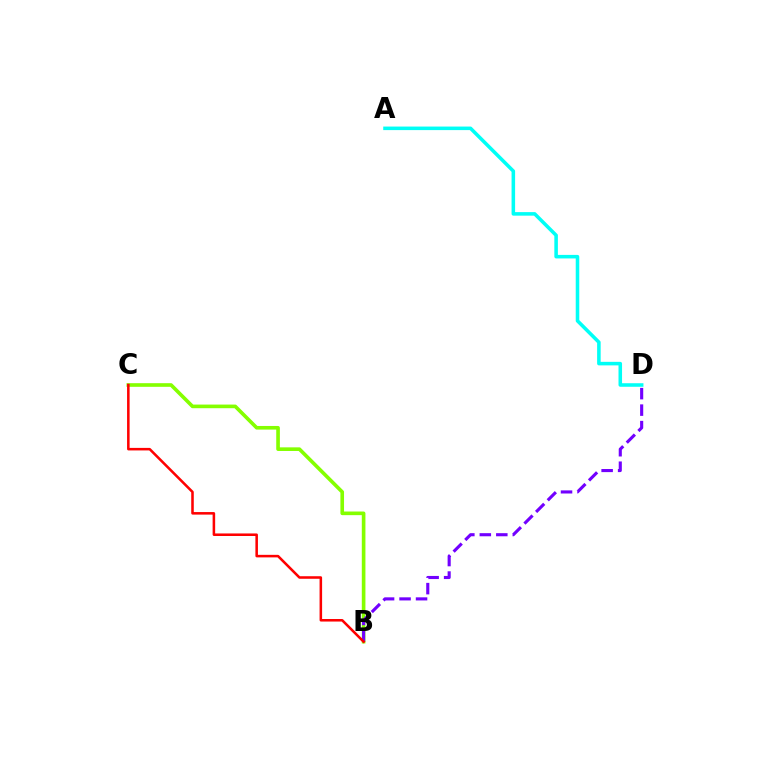{('B', 'C'): [{'color': '#84ff00', 'line_style': 'solid', 'thickness': 2.62}, {'color': '#ff0000', 'line_style': 'solid', 'thickness': 1.83}], ('B', 'D'): [{'color': '#7200ff', 'line_style': 'dashed', 'thickness': 2.24}], ('A', 'D'): [{'color': '#00fff6', 'line_style': 'solid', 'thickness': 2.55}]}